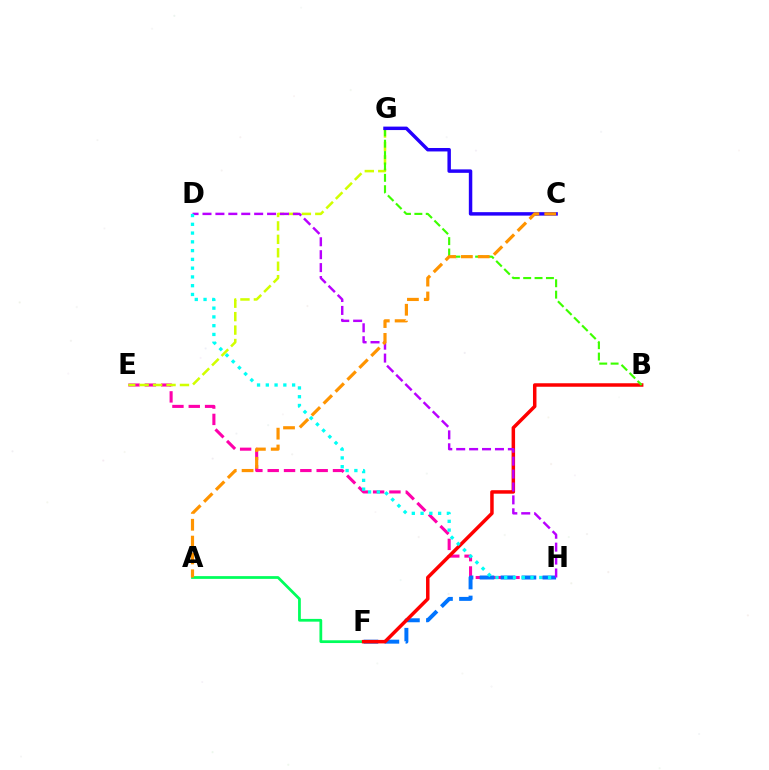{('E', 'H'): [{'color': '#ff00ac', 'line_style': 'dashed', 'thickness': 2.22}], ('F', 'H'): [{'color': '#0074ff', 'line_style': 'dashed', 'thickness': 2.85}], ('A', 'F'): [{'color': '#00ff5c', 'line_style': 'solid', 'thickness': 1.99}], ('E', 'G'): [{'color': '#d1ff00', 'line_style': 'dashed', 'thickness': 1.83}], ('B', 'F'): [{'color': '#ff0000', 'line_style': 'solid', 'thickness': 2.51}], ('B', 'G'): [{'color': '#3dff00', 'line_style': 'dashed', 'thickness': 1.55}], ('C', 'G'): [{'color': '#2500ff', 'line_style': 'solid', 'thickness': 2.49}], ('D', 'H'): [{'color': '#b900ff', 'line_style': 'dashed', 'thickness': 1.76}, {'color': '#00fff6', 'line_style': 'dotted', 'thickness': 2.38}], ('A', 'C'): [{'color': '#ff9400', 'line_style': 'dashed', 'thickness': 2.29}]}